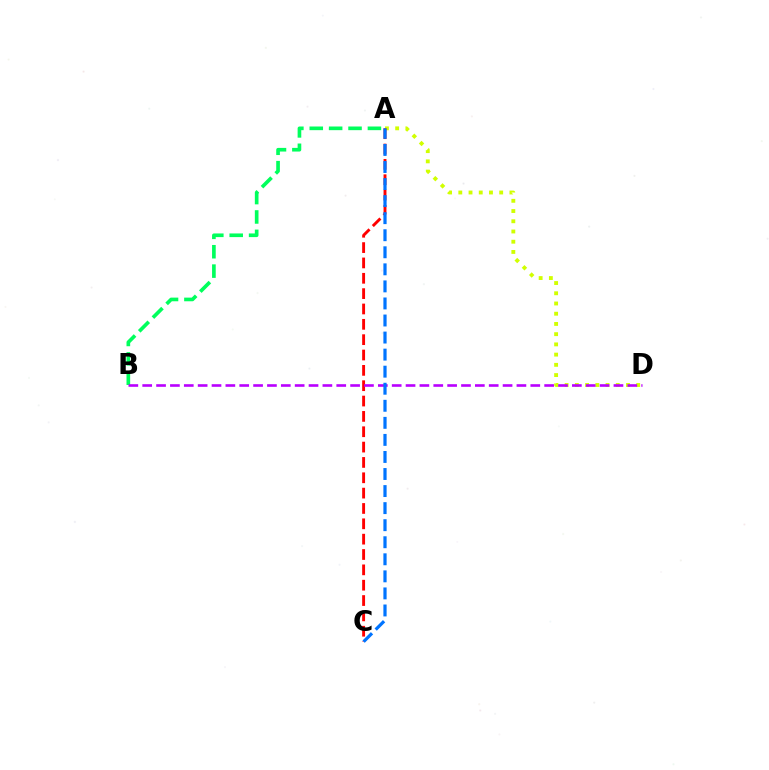{('A', 'B'): [{'color': '#00ff5c', 'line_style': 'dashed', 'thickness': 2.63}], ('A', 'D'): [{'color': '#d1ff00', 'line_style': 'dotted', 'thickness': 2.78}], ('A', 'C'): [{'color': '#ff0000', 'line_style': 'dashed', 'thickness': 2.08}, {'color': '#0074ff', 'line_style': 'dashed', 'thickness': 2.32}], ('B', 'D'): [{'color': '#b900ff', 'line_style': 'dashed', 'thickness': 1.88}]}